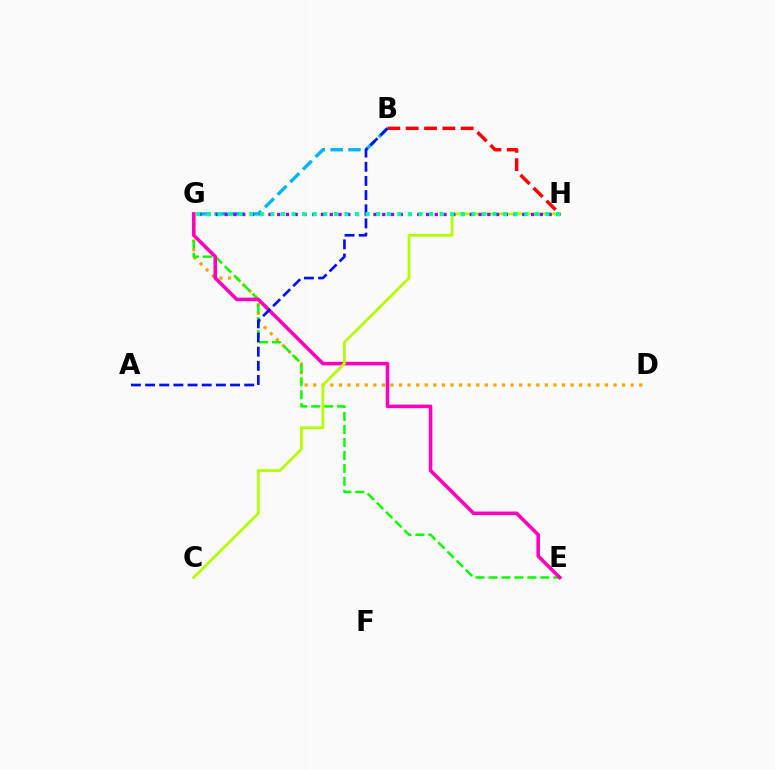{('D', 'G'): [{'color': '#ffa500', 'line_style': 'dotted', 'thickness': 2.33}], ('B', 'H'): [{'color': '#ff0000', 'line_style': 'dashed', 'thickness': 2.49}], ('B', 'G'): [{'color': '#00b5ff', 'line_style': 'dashed', 'thickness': 2.42}], ('E', 'G'): [{'color': '#08ff00', 'line_style': 'dashed', 'thickness': 1.76}, {'color': '#ff00bd', 'line_style': 'solid', 'thickness': 2.58}], ('A', 'B'): [{'color': '#0010ff', 'line_style': 'dashed', 'thickness': 1.92}], ('C', 'H'): [{'color': '#b3ff00', 'line_style': 'solid', 'thickness': 1.99}], ('G', 'H'): [{'color': '#9b00ff', 'line_style': 'dotted', 'thickness': 2.38}, {'color': '#00ff9d', 'line_style': 'dotted', 'thickness': 2.87}]}